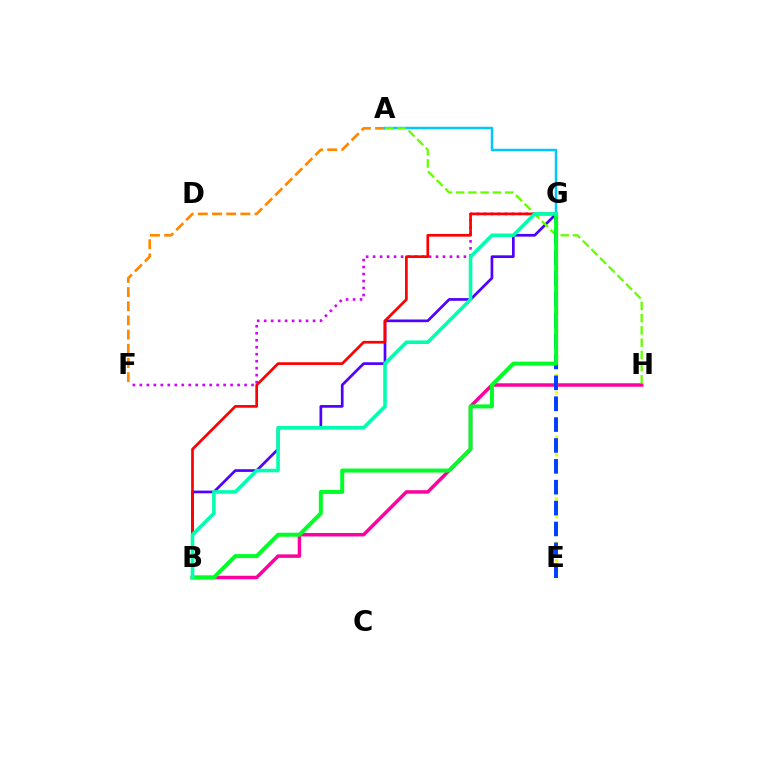{('B', 'H'): [{'color': '#ff00a0', 'line_style': 'solid', 'thickness': 2.51}], ('F', 'G'): [{'color': '#d600ff', 'line_style': 'dotted', 'thickness': 1.9}], ('B', 'G'): [{'color': '#4f00ff', 'line_style': 'solid', 'thickness': 1.94}, {'color': '#ff0000', 'line_style': 'solid', 'thickness': 1.95}, {'color': '#00ff27', 'line_style': 'solid', 'thickness': 2.88}, {'color': '#00ffaf', 'line_style': 'solid', 'thickness': 2.58}], ('A', 'F'): [{'color': '#ff8800', 'line_style': 'dashed', 'thickness': 1.93}], ('A', 'G'): [{'color': '#00c7ff', 'line_style': 'solid', 'thickness': 1.78}], ('A', 'H'): [{'color': '#66ff00', 'line_style': 'dashed', 'thickness': 1.66}], ('E', 'G'): [{'color': '#eeff00', 'line_style': 'dotted', 'thickness': 2.4}, {'color': '#003fff', 'line_style': 'dashed', 'thickness': 2.84}]}